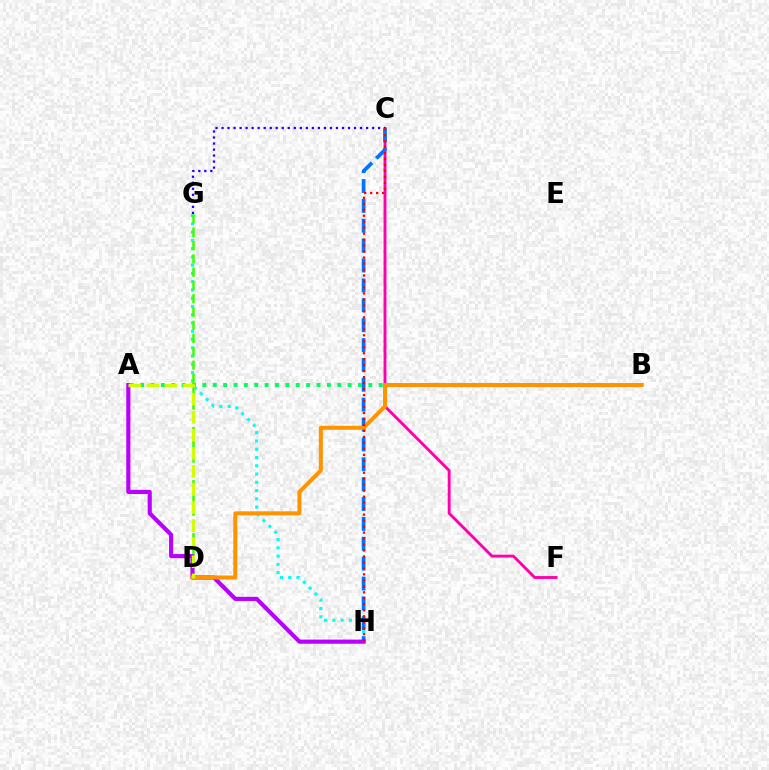{('G', 'H'): [{'color': '#00fff6', 'line_style': 'dotted', 'thickness': 2.25}], ('C', 'F'): [{'color': '#ff00ac', 'line_style': 'solid', 'thickness': 2.07}], ('C', 'H'): [{'color': '#0074ff', 'line_style': 'dashed', 'thickness': 2.7}, {'color': '#ff0000', 'line_style': 'dotted', 'thickness': 1.62}], ('D', 'G'): [{'color': '#3dff00', 'line_style': 'dashed', 'thickness': 1.8}], ('C', 'G'): [{'color': '#2500ff', 'line_style': 'dotted', 'thickness': 1.64}], ('A', 'H'): [{'color': '#b900ff', 'line_style': 'solid', 'thickness': 2.98}], ('A', 'B'): [{'color': '#00ff5c', 'line_style': 'dotted', 'thickness': 2.82}], ('B', 'D'): [{'color': '#ff9400', 'line_style': 'solid', 'thickness': 2.88}], ('A', 'D'): [{'color': '#d1ff00', 'line_style': 'dashed', 'thickness': 2.46}]}